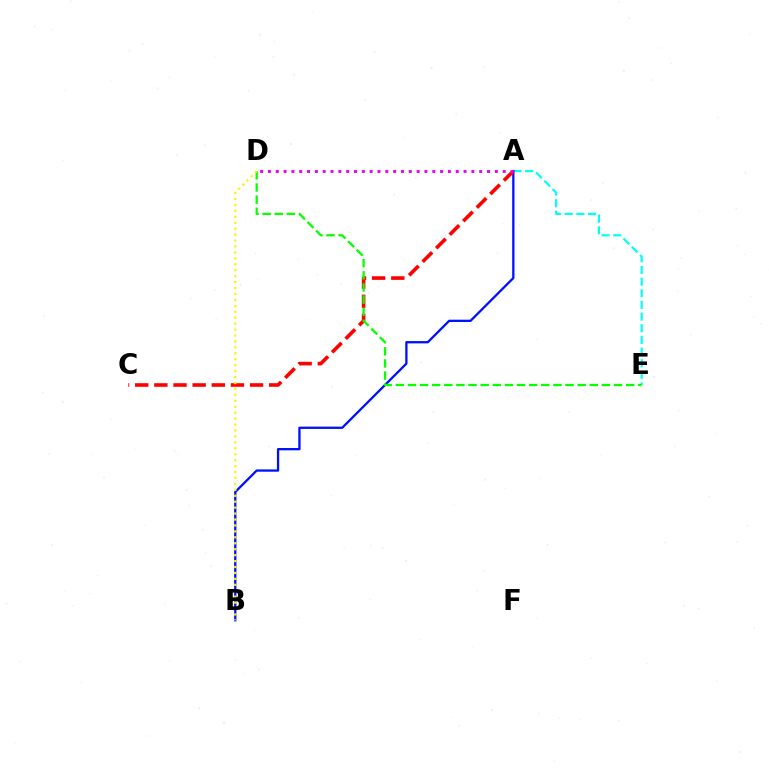{('A', 'E'): [{'color': '#00fff6', 'line_style': 'dashed', 'thickness': 1.58}], ('A', 'B'): [{'color': '#0010ff', 'line_style': 'solid', 'thickness': 1.65}], ('A', 'C'): [{'color': '#ff0000', 'line_style': 'dashed', 'thickness': 2.6}], ('D', 'E'): [{'color': '#08ff00', 'line_style': 'dashed', 'thickness': 1.65}], ('B', 'D'): [{'color': '#fcf500', 'line_style': 'dotted', 'thickness': 1.61}], ('A', 'D'): [{'color': '#ee00ff', 'line_style': 'dotted', 'thickness': 2.13}]}